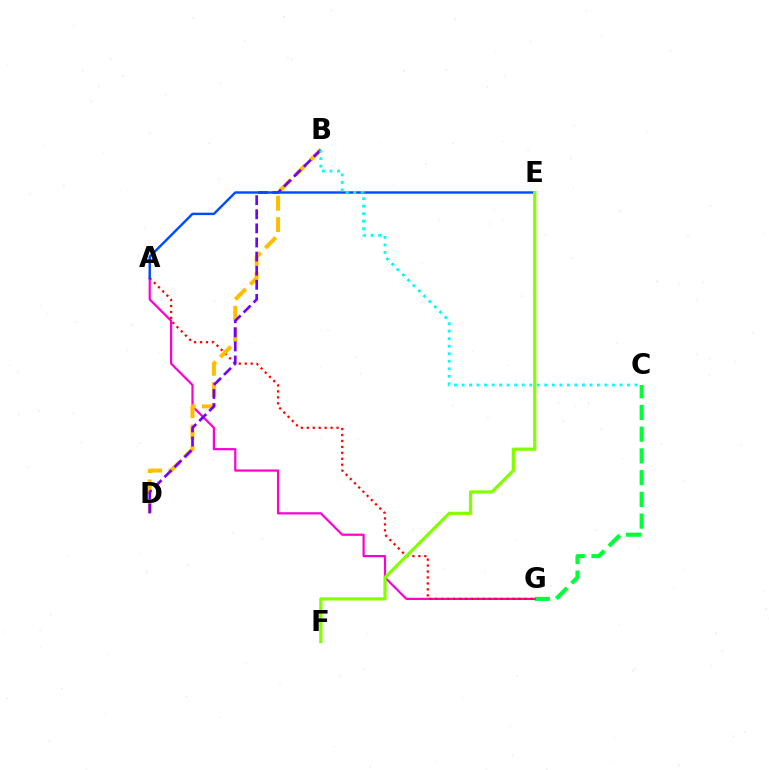{('C', 'G'): [{'color': '#00ff39', 'line_style': 'dashed', 'thickness': 2.95}], ('A', 'G'): [{'color': '#ff00cf', 'line_style': 'solid', 'thickness': 1.59}, {'color': '#ff0000', 'line_style': 'dotted', 'thickness': 1.62}], ('B', 'D'): [{'color': '#ffbd00', 'line_style': 'dashed', 'thickness': 2.89}, {'color': '#7200ff', 'line_style': 'dashed', 'thickness': 1.92}], ('A', 'E'): [{'color': '#004bff', 'line_style': 'solid', 'thickness': 1.74}], ('E', 'F'): [{'color': '#84ff00', 'line_style': 'solid', 'thickness': 2.33}], ('B', 'C'): [{'color': '#00fff6', 'line_style': 'dotted', 'thickness': 2.04}]}